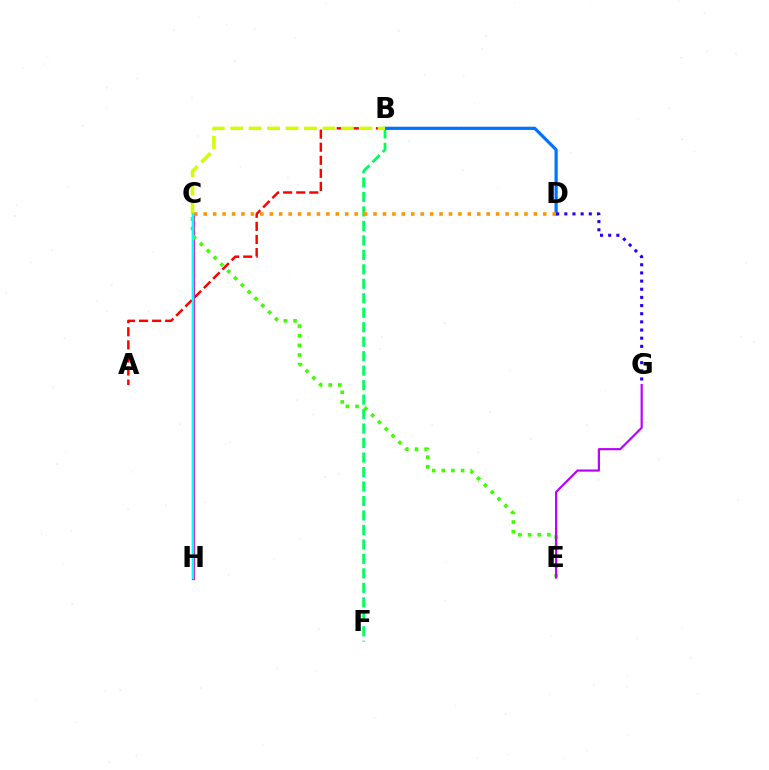{('B', 'F'): [{'color': '#00ff5c', 'line_style': 'dashed', 'thickness': 1.97}], ('A', 'B'): [{'color': '#ff0000', 'line_style': 'dashed', 'thickness': 1.78}], ('C', 'H'): [{'color': '#ff00ac', 'line_style': 'solid', 'thickness': 2.3}, {'color': '#00fff6', 'line_style': 'solid', 'thickness': 1.72}], ('B', 'D'): [{'color': '#0074ff', 'line_style': 'solid', 'thickness': 2.31}], ('B', 'C'): [{'color': '#d1ff00', 'line_style': 'dashed', 'thickness': 2.51}], ('C', 'E'): [{'color': '#3dff00', 'line_style': 'dotted', 'thickness': 2.62}], ('C', 'D'): [{'color': '#ff9400', 'line_style': 'dotted', 'thickness': 2.56}], ('D', 'G'): [{'color': '#2500ff', 'line_style': 'dotted', 'thickness': 2.22}], ('E', 'G'): [{'color': '#b900ff', 'line_style': 'solid', 'thickness': 1.56}]}